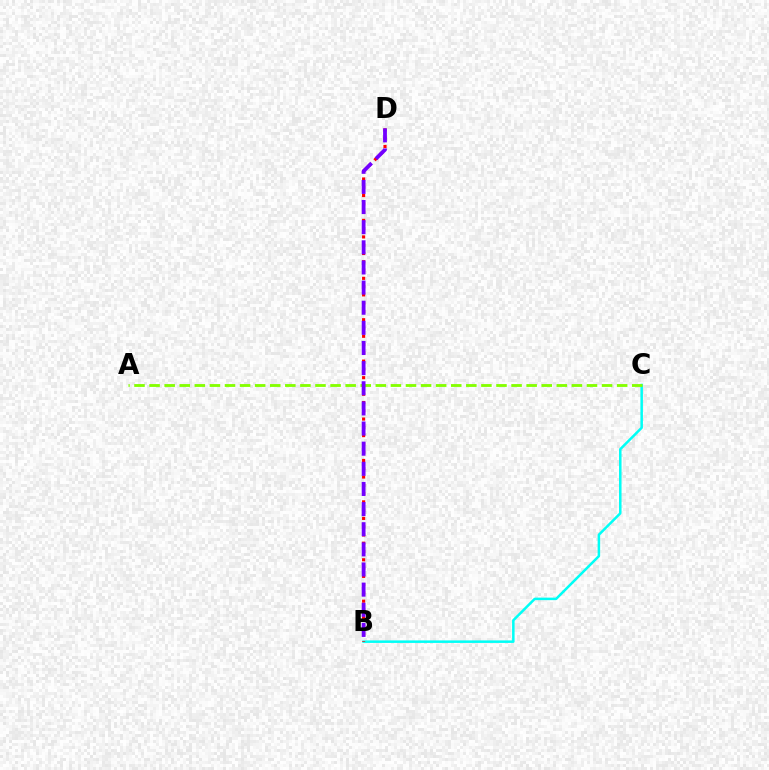{('B', 'C'): [{'color': '#00fff6', 'line_style': 'solid', 'thickness': 1.81}], ('B', 'D'): [{'color': '#ff0000', 'line_style': 'dotted', 'thickness': 2.25}, {'color': '#7200ff', 'line_style': 'dashed', 'thickness': 2.74}], ('A', 'C'): [{'color': '#84ff00', 'line_style': 'dashed', 'thickness': 2.05}]}